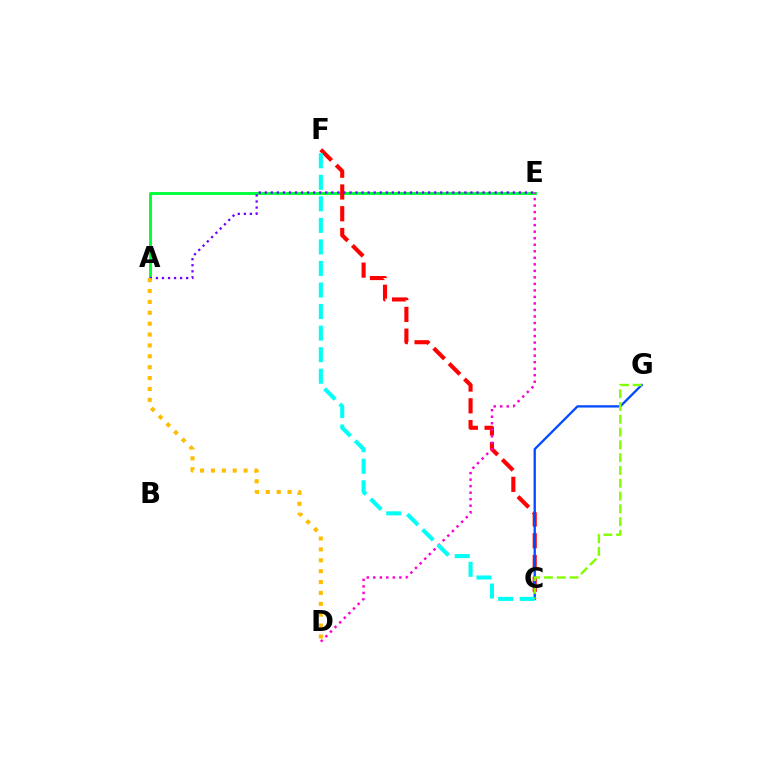{('A', 'E'): [{'color': '#00ff39', 'line_style': 'solid', 'thickness': 2.09}, {'color': '#7200ff', 'line_style': 'dotted', 'thickness': 1.64}], ('C', 'F'): [{'color': '#ff0000', 'line_style': 'dashed', 'thickness': 2.96}, {'color': '#00fff6', 'line_style': 'dashed', 'thickness': 2.93}], ('C', 'G'): [{'color': '#004bff', 'line_style': 'solid', 'thickness': 1.66}, {'color': '#84ff00', 'line_style': 'dashed', 'thickness': 1.74}], ('D', 'E'): [{'color': '#ff00cf', 'line_style': 'dotted', 'thickness': 1.77}], ('A', 'D'): [{'color': '#ffbd00', 'line_style': 'dotted', 'thickness': 2.96}]}